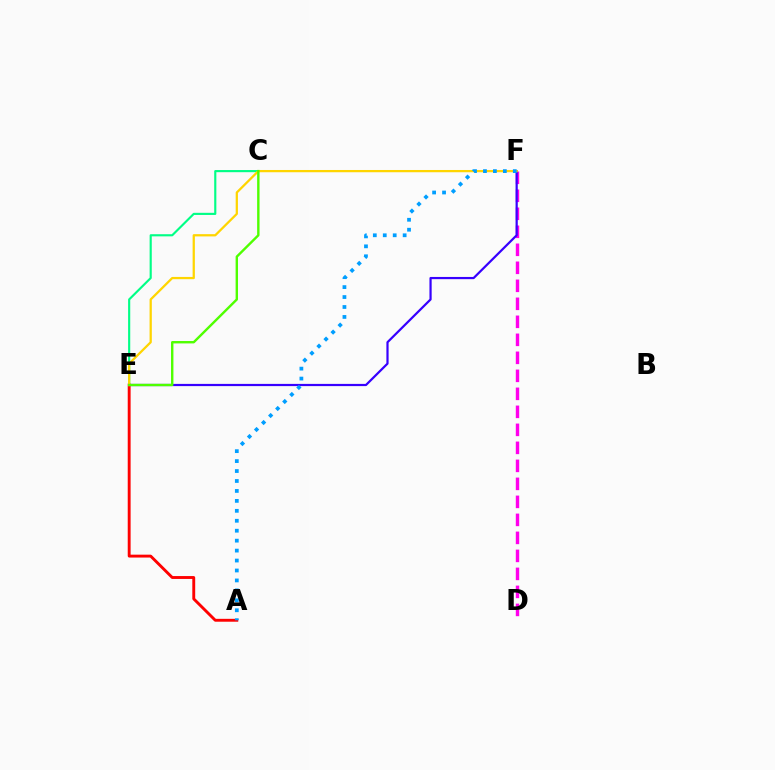{('D', 'F'): [{'color': '#ff00ed', 'line_style': 'dashed', 'thickness': 2.45}], ('E', 'F'): [{'color': '#3700ff', 'line_style': 'solid', 'thickness': 1.59}, {'color': '#ffd500', 'line_style': 'solid', 'thickness': 1.62}], ('C', 'E'): [{'color': '#00ff86', 'line_style': 'solid', 'thickness': 1.54}, {'color': '#4fff00', 'line_style': 'solid', 'thickness': 1.73}], ('A', 'E'): [{'color': '#ff0000', 'line_style': 'solid', 'thickness': 2.08}], ('A', 'F'): [{'color': '#009eff', 'line_style': 'dotted', 'thickness': 2.7}]}